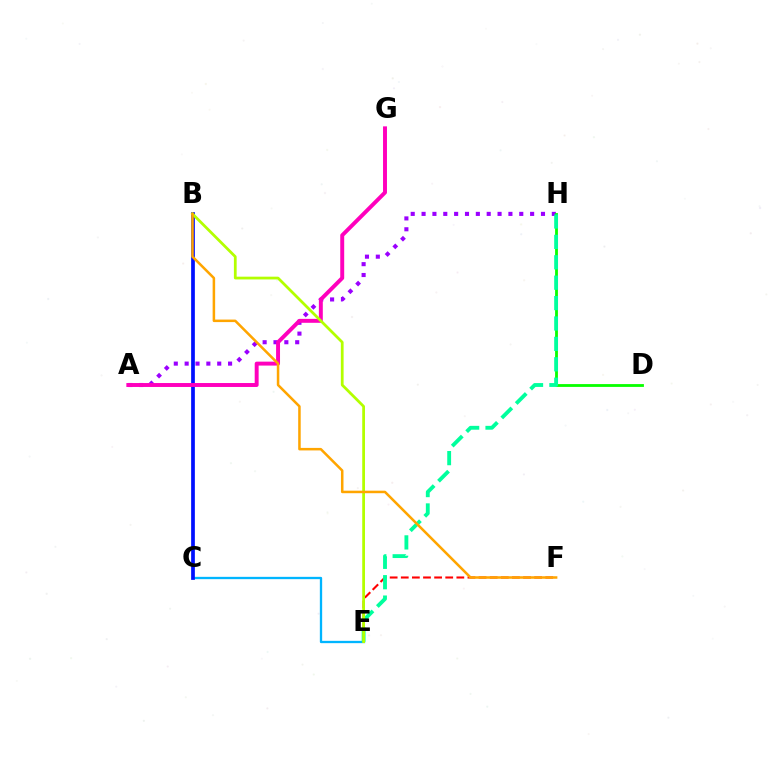{('C', 'E'): [{'color': '#00b5ff', 'line_style': 'solid', 'thickness': 1.66}], ('B', 'C'): [{'color': '#0010ff', 'line_style': 'solid', 'thickness': 2.68}], ('E', 'F'): [{'color': '#ff0000', 'line_style': 'dashed', 'thickness': 1.51}], ('A', 'H'): [{'color': '#9b00ff', 'line_style': 'dotted', 'thickness': 2.95}], ('D', 'H'): [{'color': '#08ff00', 'line_style': 'solid', 'thickness': 2.03}], ('A', 'G'): [{'color': '#ff00bd', 'line_style': 'solid', 'thickness': 2.83}], ('E', 'H'): [{'color': '#00ff9d', 'line_style': 'dashed', 'thickness': 2.77}], ('B', 'E'): [{'color': '#b3ff00', 'line_style': 'solid', 'thickness': 1.99}], ('B', 'F'): [{'color': '#ffa500', 'line_style': 'solid', 'thickness': 1.82}]}